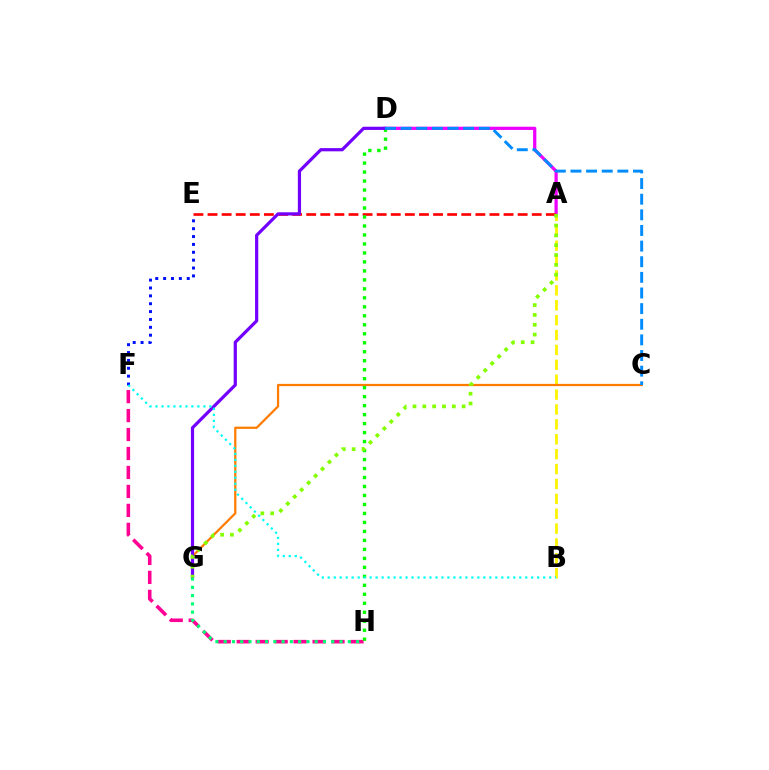{('A', 'B'): [{'color': '#fcf500', 'line_style': 'dashed', 'thickness': 2.02}], ('A', 'D'): [{'color': '#ee00ff', 'line_style': 'solid', 'thickness': 2.33}], ('F', 'H'): [{'color': '#ff0094', 'line_style': 'dashed', 'thickness': 2.58}], ('A', 'E'): [{'color': '#ff0000', 'line_style': 'dashed', 'thickness': 1.91}], ('C', 'G'): [{'color': '#ff7c00', 'line_style': 'solid', 'thickness': 1.62}], ('D', 'H'): [{'color': '#08ff00', 'line_style': 'dotted', 'thickness': 2.44}], ('E', 'F'): [{'color': '#0010ff', 'line_style': 'dotted', 'thickness': 2.14}], ('D', 'G'): [{'color': '#7200ff', 'line_style': 'solid', 'thickness': 2.31}], ('C', 'D'): [{'color': '#008cff', 'line_style': 'dashed', 'thickness': 2.12}], ('G', 'H'): [{'color': '#00ff74', 'line_style': 'dotted', 'thickness': 2.25}], ('B', 'F'): [{'color': '#00fff6', 'line_style': 'dotted', 'thickness': 1.63}], ('A', 'G'): [{'color': '#84ff00', 'line_style': 'dotted', 'thickness': 2.67}]}